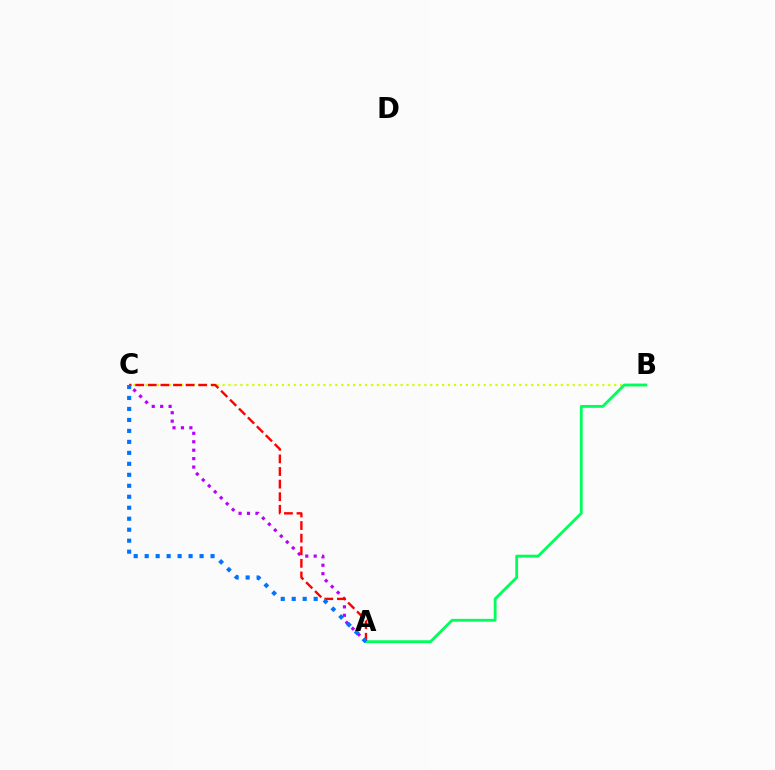{('B', 'C'): [{'color': '#d1ff00', 'line_style': 'dotted', 'thickness': 1.61}], ('A', 'C'): [{'color': '#b900ff', 'line_style': 'dotted', 'thickness': 2.29}, {'color': '#ff0000', 'line_style': 'dashed', 'thickness': 1.71}, {'color': '#0074ff', 'line_style': 'dotted', 'thickness': 2.98}], ('A', 'B'): [{'color': '#00ff5c', 'line_style': 'solid', 'thickness': 2.04}]}